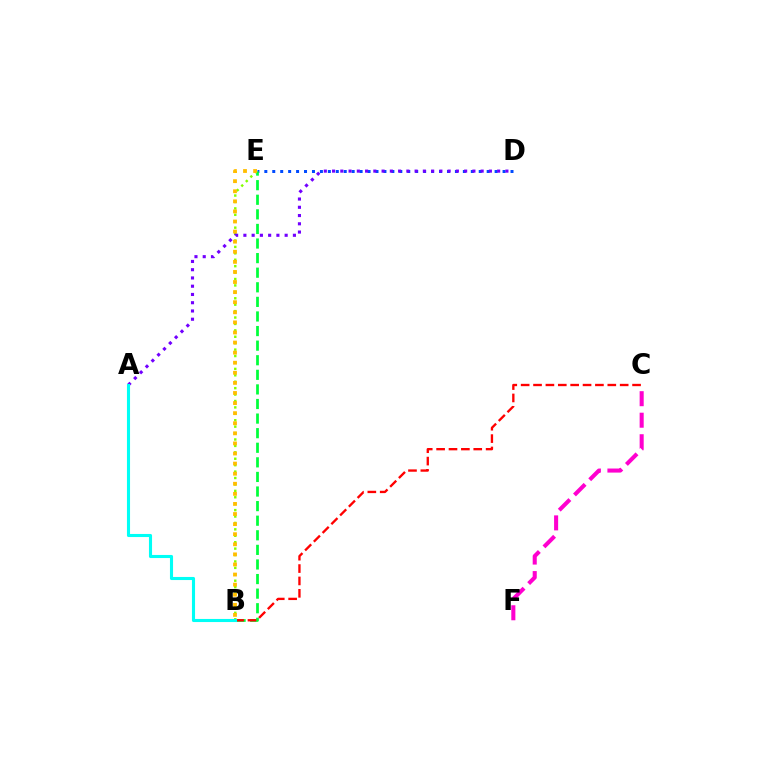{('C', 'F'): [{'color': '#ff00cf', 'line_style': 'dashed', 'thickness': 2.92}], ('D', 'E'): [{'color': '#004bff', 'line_style': 'dotted', 'thickness': 2.16}], ('B', 'E'): [{'color': '#84ff00', 'line_style': 'dotted', 'thickness': 1.74}, {'color': '#00ff39', 'line_style': 'dashed', 'thickness': 1.98}, {'color': '#ffbd00', 'line_style': 'dotted', 'thickness': 2.74}], ('B', 'C'): [{'color': '#ff0000', 'line_style': 'dashed', 'thickness': 1.68}], ('A', 'D'): [{'color': '#7200ff', 'line_style': 'dotted', 'thickness': 2.24}], ('A', 'B'): [{'color': '#00fff6', 'line_style': 'solid', 'thickness': 2.23}]}